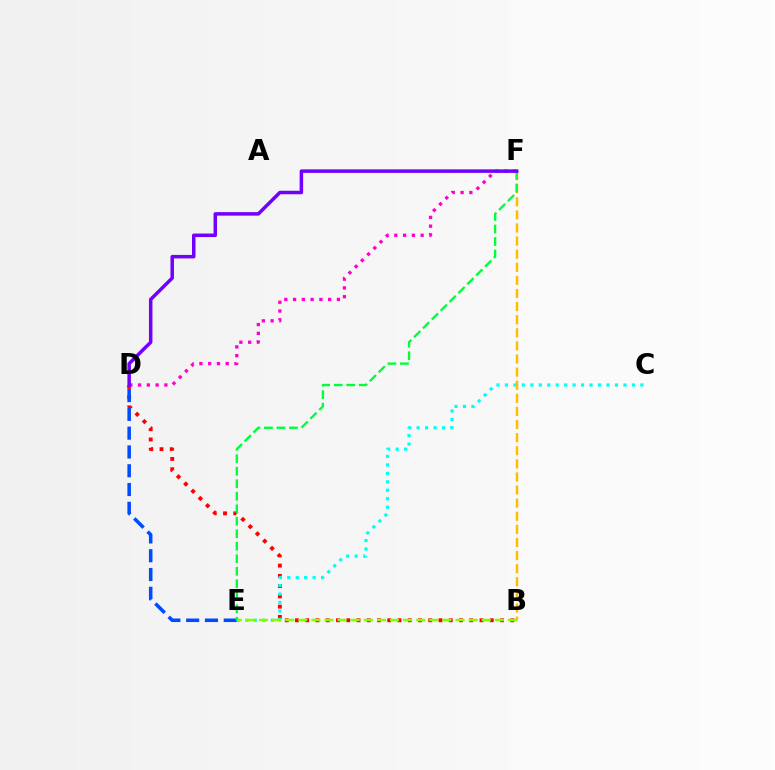{('B', 'D'): [{'color': '#ff0000', 'line_style': 'dotted', 'thickness': 2.79}], ('D', 'E'): [{'color': '#004bff', 'line_style': 'dashed', 'thickness': 2.55}], ('C', 'E'): [{'color': '#00fff6', 'line_style': 'dotted', 'thickness': 2.3}], ('D', 'F'): [{'color': '#ff00cf', 'line_style': 'dotted', 'thickness': 2.38}, {'color': '#7200ff', 'line_style': 'solid', 'thickness': 2.52}], ('B', 'E'): [{'color': '#84ff00', 'line_style': 'dashed', 'thickness': 1.78}], ('B', 'F'): [{'color': '#ffbd00', 'line_style': 'dashed', 'thickness': 1.78}], ('E', 'F'): [{'color': '#00ff39', 'line_style': 'dashed', 'thickness': 1.7}]}